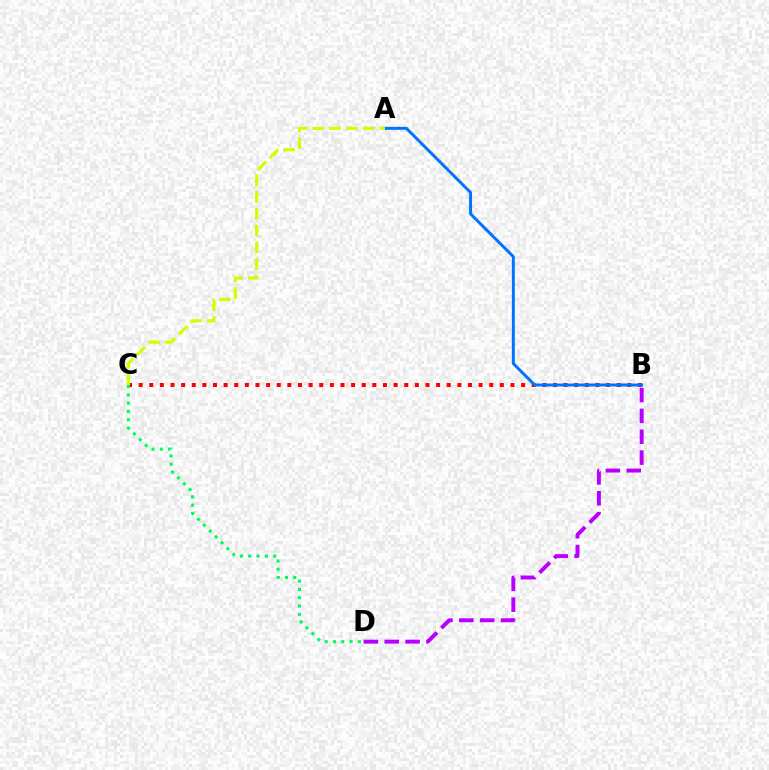{('B', 'C'): [{'color': '#ff0000', 'line_style': 'dotted', 'thickness': 2.89}], ('B', 'D'): [{'color': '#b900ff', 'line_style': 'dashed', 'thickness': 2.83}], ('A', 'B'): [{'color': '#0074ff', 'line_style': 'solid', 'thickness': 2.14}], ('A', 'C'): [{'color': '#d1ff00', 'line_style': 'dashed', 'thickness': 2.28}], ('C', 'D'): [{'color': '#00ff5c', 'line_style': 'dotted', 'thickness': 2.26}]}